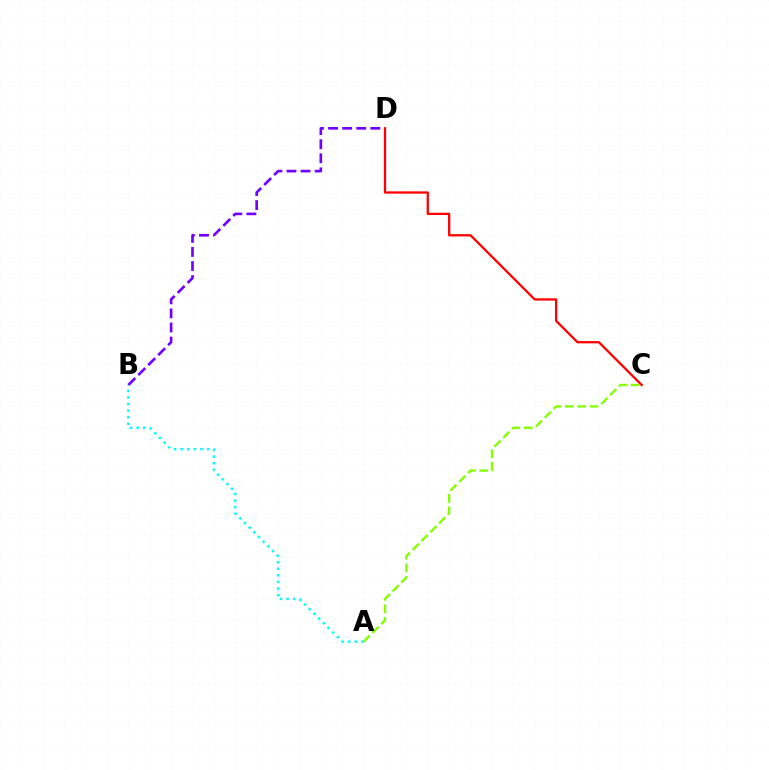{('B', 'D'): [{'color': '#7200ff', 'line_style': 'dashed', 'thickness': 1.91}], ('C', 'D'): [{'color': '#ff0000', 'line_style': 'solid', 'thickness': 1.65}], ('A', 'B'): [{'color': '#00fff6', 'line_style': 'dotted', 'thickness': 1.8}], ('A', 'C'): [{'color': '#84ff00', 'line_style': 'dashed', 'thickness': 1.69}]}